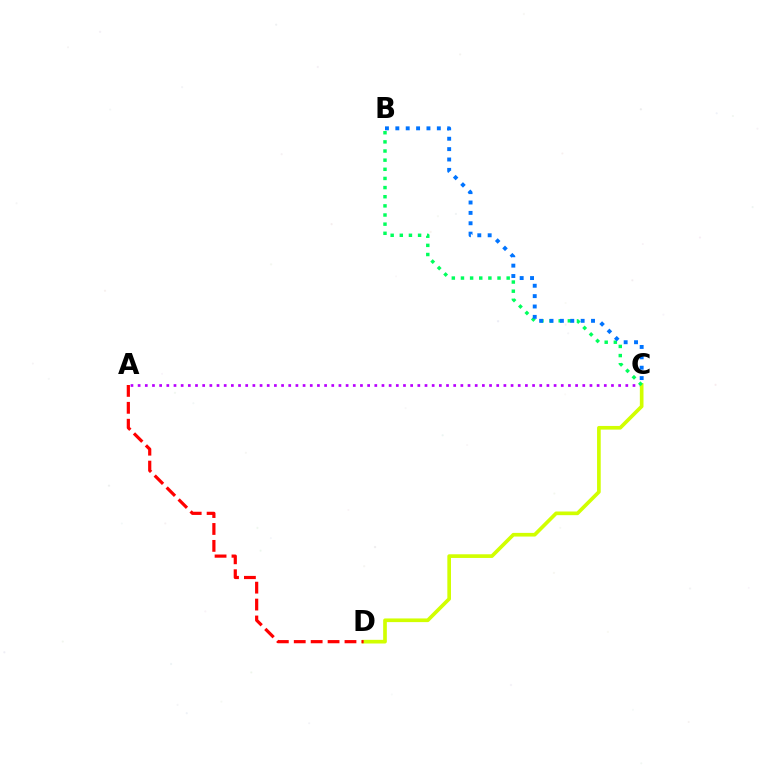{('A', 'C'): [{'color': '#b900ff', 'line_style': 'dotted', 'thickness': 1.95}], ('C', 'D'): [{'color': '#d1ff00', 'line_style': 'solid', 'thickness': 2.64}], ('B', 'C'): [{'color': '#00ff5c', 'line_style': 'dotted', 'thickness': 2.48}, {'color': '#0074ff', 'line_style': 'dotted', 'thickness': 2.82}], ('A', 'D'): [{'color': '#ff0000', 'line_style': 'dashed', 'thickness': 2.3}]}